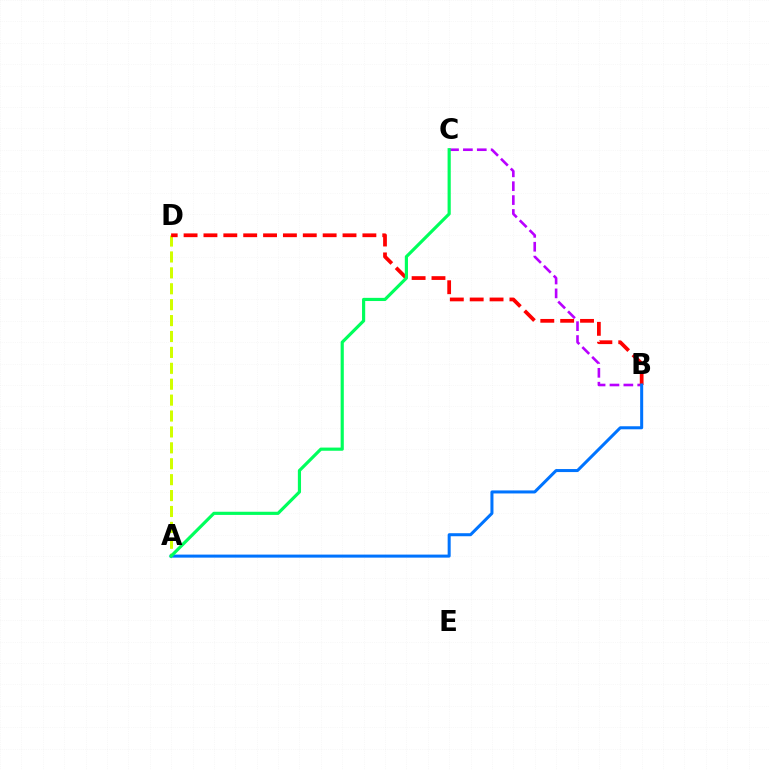{('B', 'C'): [{'color': '#b900ff', 'line_style': 'dashed', 'thickness': 1.89}], ('A', 'D'): [{'color': '#d1ff00', 'line_style': 'dashed', 'thickness': 2.16}], ('B', 'D'): [{'color': '#ff0000', 'line_style': 'dashed', 'thickness': 2.7}], ('A', 'B'): [{'color': '#0074ff', 'line_style': 'solid', 'thickness': 2.18}], ('A', 'C'): [{'color': '#00ff5c', 'line_style': 'solid', 'thickness': 2.28}]}